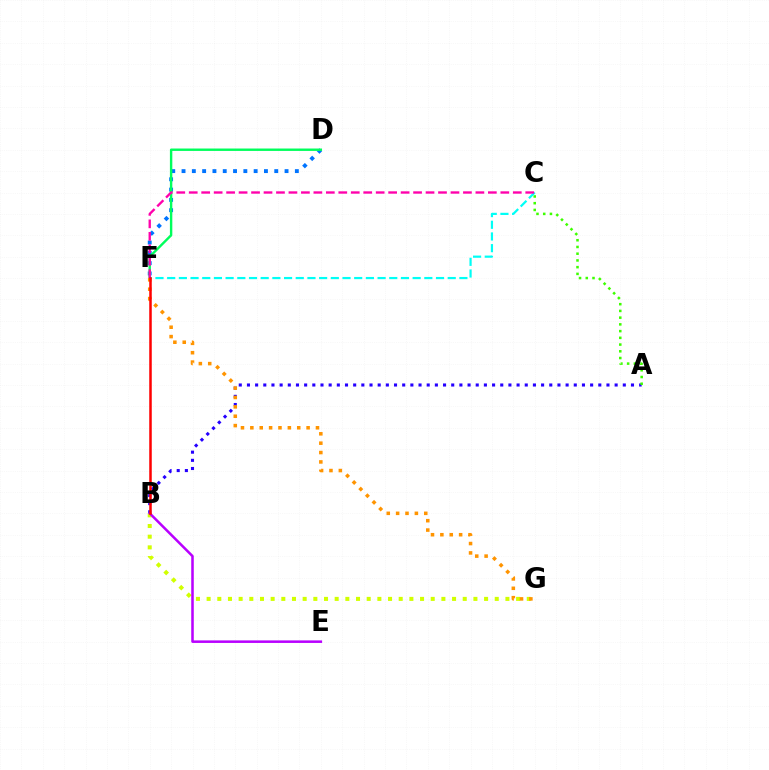{('A', 'B'): [{'color': '#2500ff', 'line_style': 'dotted', 'thickness': 2.22}], ('A', 'C'): [{'color': '#3dff00', 'line_style': 'dotted', 'thickness': 1.83}], ('C', 'F'): [{'color': '#00fff6', 'line_style': 'dashed', 'thickness': 1.59}, {'color': '#ff00ac', 'line_style': 'dashed', 'thickness': 1.69}], ('D', 'F'): [{'color': '#0074ff', 'line_style': 'dotted', 'thickness': 2.8}, {'color': '#00ff5c', 'line_style': 'solid', 'thickness': 1.74}], ('B', 'G'): [{'color': '#d1ff00', 'line_style': 'dotted', 'thickness': 2.9}], ('B', 'E'): [{'color': '#b900ff', 'line_style': 'solid', 'thickness': 1.82}], ('F', 'G'): [{'color': '#ff9400', 'line_style': 'dotted', 'thickness': 2.55}], ('B', 'F'): [{'color': '#ff0000', 'line_style': 'solid', 'thickness': 1.81}]}